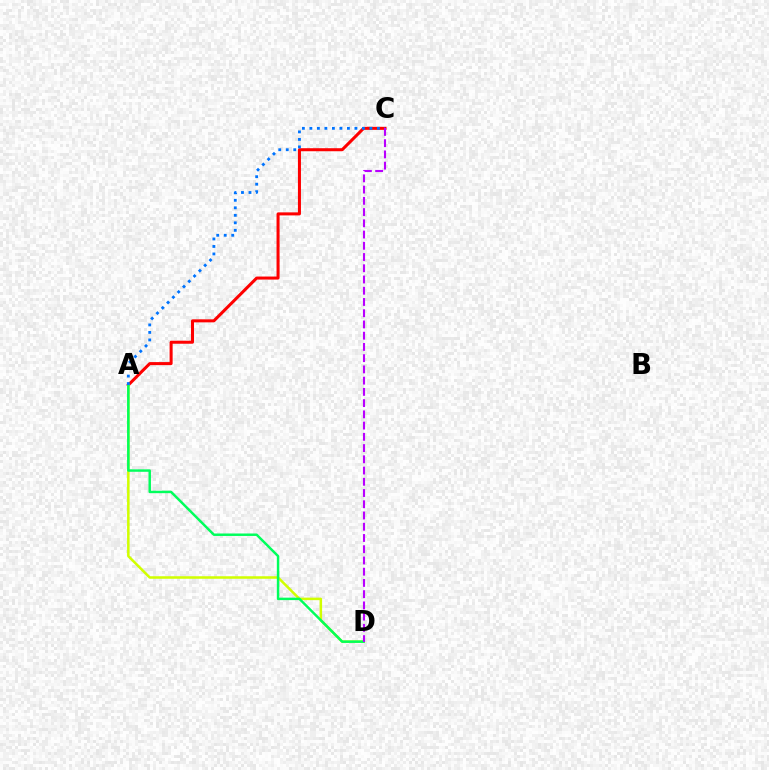{('A', 'C'): [{'color': '#ff0000', 'line_style': 'solid', 'thickness': 2.18}, {'color': '#0074ff', 'line_style': 'dotted', 'thickness': 2.04}], ('A', 'D'): [{'color': '#d1ff00', 'line_style': 'solid', 'thickness': 1.82}, {'color': '#00ff5c', 'line_style': 'solid', 'thickness': 1.78}], ('C', 'D'): [{'color': '#b900ff', 'line_style': 'dashed', 'thickness': 1.53}]}